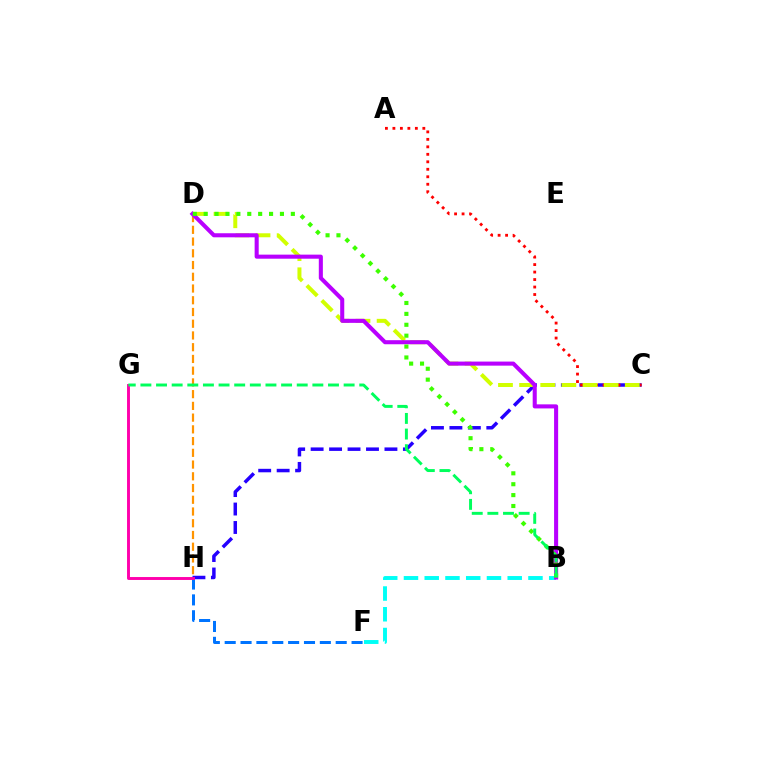{('F', 'H'): [{'color': '#0074ff', 'line_style': 'dashed', 'thickness': 2.15}], ('C', 'H'): [{'color': '#2500ff', 'line_style': 'dashed', 'thickness': 2.51}], ('D', 'H'): [{'color': '#ff9400', 'line_style': 'dashed', 'thickness': 1.59}], ('A', 'C'): [{'color': '#ff0000', 'line_style': 'dotted', 'thickness': 2.03}], ('C', 'D'): [{'color': '#d1ff00', 'line_style': 'dashed', 'thickness': 2.87}], ('B', 'F'): [{'color': '#00fff6', 'line_style': 'dashed', 'thickness': 2.82}], ('B', 'D'): [{'color': '#b900ff', 'line_style': 'solid', 'thickness': 2.93}, {'color': '#3dff00', 'line_style': 'dotted', 'thickness': 2.96}], ('G', 'H'): [{'color': '#ff00ac', 'line_style': 'solid', 'thickness': 2.11}], ('B', 'G'): [{'color': '#00ff5c', 'line_style': 'dashed', 'thickness': 2.12}]}